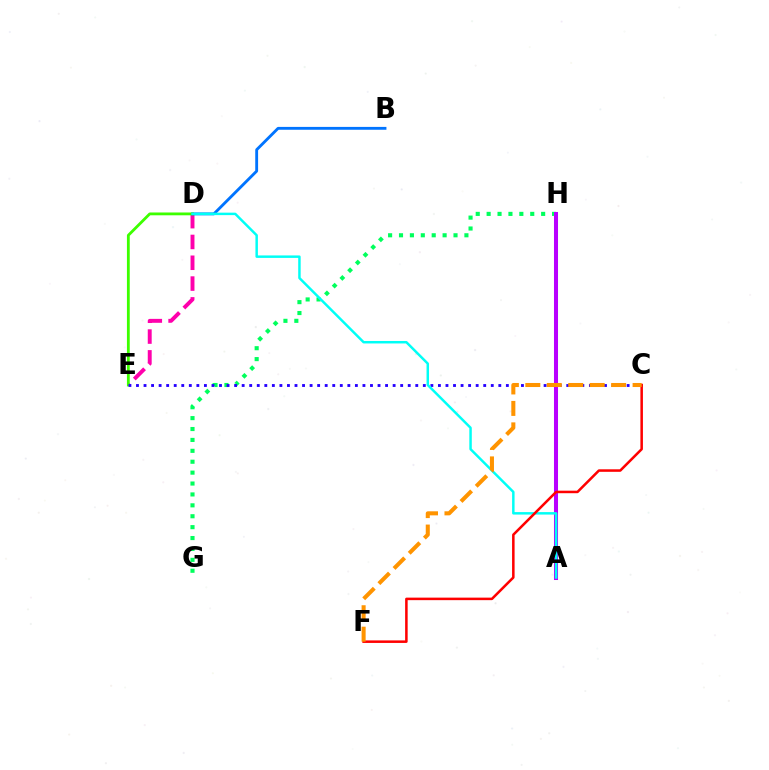{('D', 'E'): [{'color': '#ff00ac', 'line_style': 'dashed', 'thickness': 2.83}, {'color': '#3dff00', 'line_style': 'solid', 'thickness': 2.02}], ('A', 'H'): [{'color': '#d1ff00', 'line_style': 'dashed', 'thickness': 2.89}, {'color': '#b900ff', 'line_style': 'solid', 'thickness': 2.9}], ('G', 'H'): [{'color': '#00ff5c', 'line_style': 'dotted', 'thickness': 2.96}], ('B', 'D'): [{'color': '#0074ff', 'line_style': 'solid', 'thickness': 2.05}], ('C', 'E'): [{'color': '#2500ff', 'line_style': 'dotted', 'thickness': 2.05}], ('A', 'D'): [{'color': '#00fff6', 'line_style': 'solid', 'thickness': 1.78}], ('C', 'F'): [{'color': '#ff0000', 'line_style': 'solid', 'thickness': 1.82}, {'color': '#ff9400', 'line_style': 'dashed', 'thickness': 2.91}]}